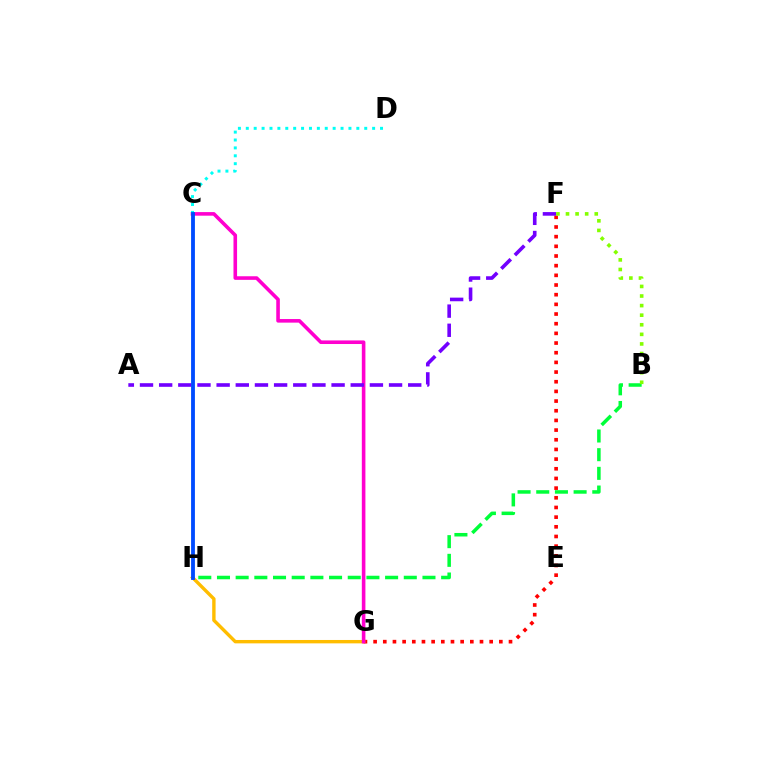{('F', 'G'): [{'color': '#ff0000', 'line_style': 'dotted', 'thickness': 2.63}], ('G', 'H'): [{'color': '#ffbd00', 'line_style': 'solid', 'thickness': 2.44}], ('B', 'H'): [{'color': '#00ff39', 'line_style': 'dashed', 'thickness': 2.54}], ('C', 'G'): [{'color': '#ff00cf', 'line_style': 'solid', 'thickness': 2.59}], ('C', 'D'): [{'color': '#00fff6', 'line_style': 'dotted', 'thickness': 2.15}], ('A', 'F'): [{'color': '#7200ff', 'line_style': 'dashed', 'thickness': 2.6}], ('B', 'F'): [{'color': '#84ff00', 'line_style': 'dotted', 'thickness': 2.6}], ('C', 'H'): [{'color': '#004bff', 'line_style': 'solid', 'thickness': 2.76}]}